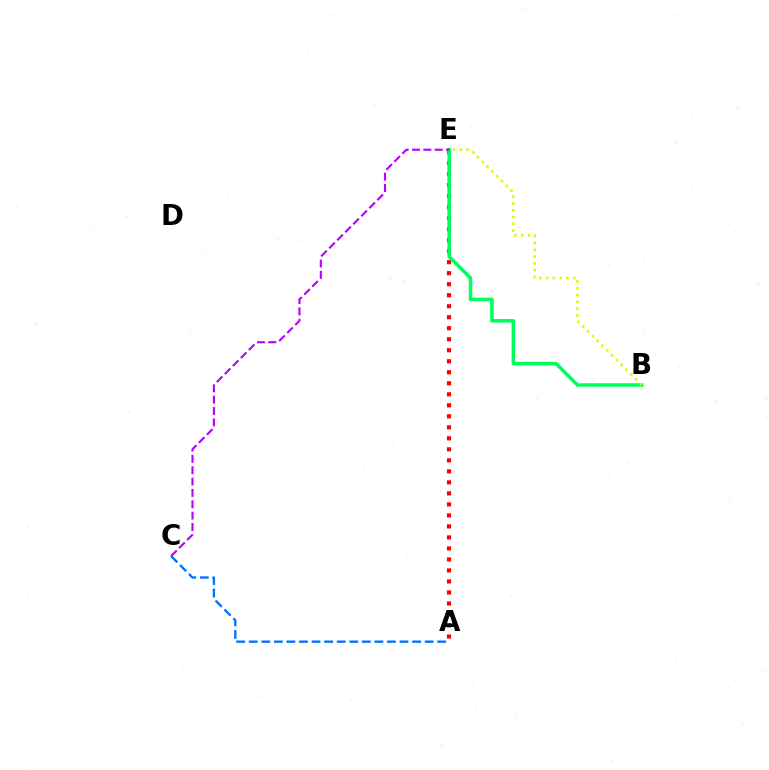{('A', 'E'): [{'color': '#ff0000', 'line_style': 'dotted', 'thickness': 2.99}], ('B', 'E'): [{'color': '#00ff5c', 'line_style': 'solid', 'thickness': 2.55}, {'color': '#d1ff00', 'line_style': 'dotted', 'thickness': 1.84}], ('C', 'E'): [{'color': '#b900ff', 'line_style': 'dashed', 'thickness': 1.54}], ('A', 'C'): [{'color': '#0074ff', 'line_style': 'dashed', 'thickness': 1.71}]}